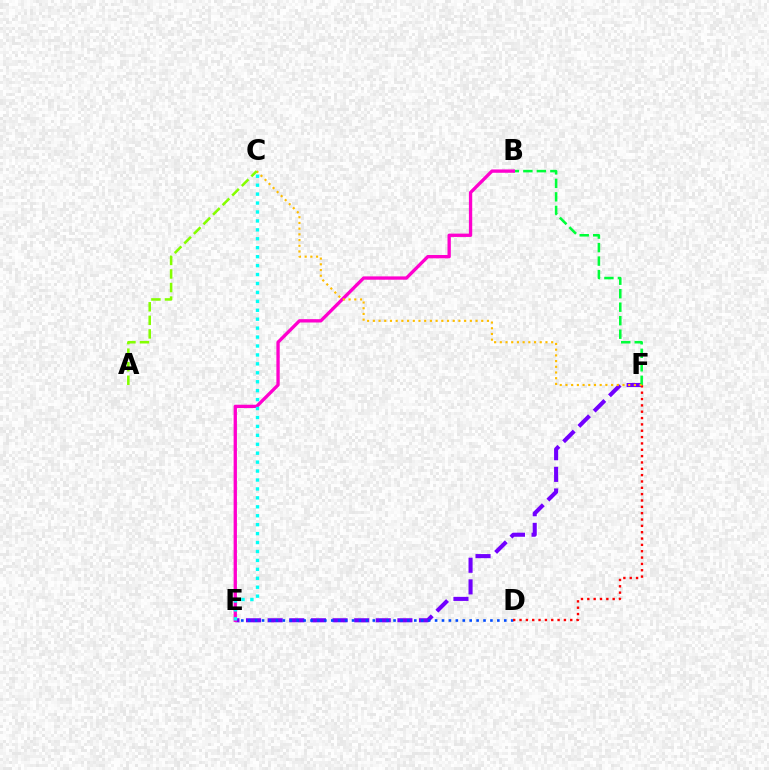{('E', 'F'): [{'color': '#7200ff', 'line_style': 'dashed', 'thickness': 2.94}], ('D', 'E'): [{'color': '#004bff', 'line_style': 'dotted', 'thickness': 1.88}], ('B', 'F'): [{'color': '#00ff39', 'line_style': 'dashed', 'thickness': 1.83}], ('B', 'E'): [{'color': '#ff00cf', 'line_style': 'solid', 'thickness': 2.39}], ('C', 'E'): [{'color': '#00fff6', 'line_style': 'dotted', 'thickness': 2.43}], ('D', 'F'): [{'color': '#ff0000', 'line_style': 'dotted', 'thickness': 1.72}], ('C', 'F'): [{'color': '#ffbd00', 'line_style': 'dotted', 'thickness': 1.55}], ('A', 'C'): [{'color': '#84ff00', 'line_style': 'dashed', 'thickness': 1.84}]}